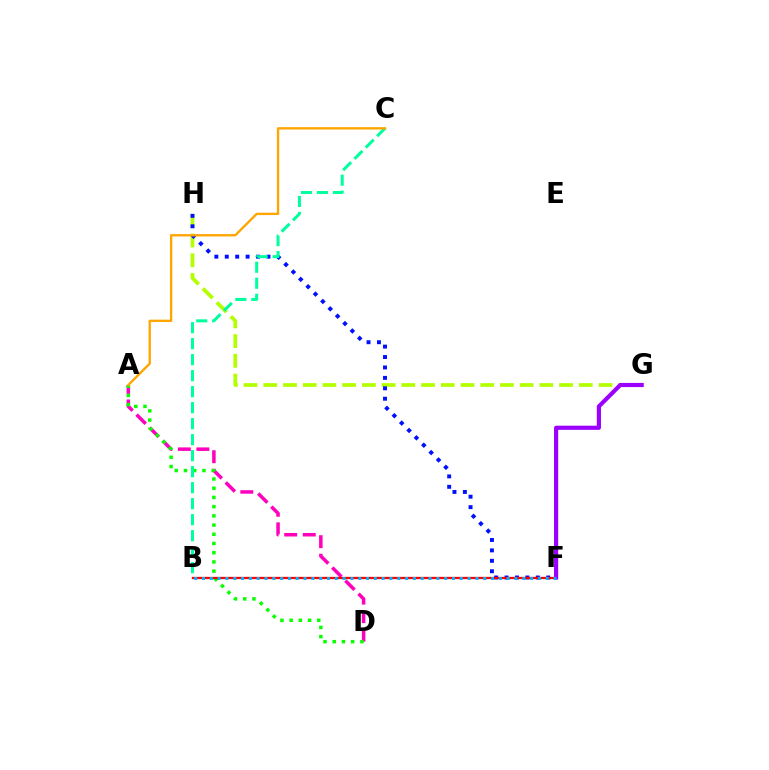{('G', 'H'): [{'color': '#b3ff00', 'line_style': 'dashed', 'thickness': 2.68}], ('A', 'D'): [{'color': '#ff00bd', 'line_style': 'dashed', 'thickness': 2.52}, {'color': '#08ff00', 'line_style': 'dotted', 'thickness': 2.5}], ('F', 'H'): [{'color': '#0010ff', 'line_style': 'dotted', 'thickness': 2.83}], ('B', 'F'): [{'color': '#ff0000', 'line_style': 'solid', 'thickness': 1.66}, {'color': '#00b5ff', 'line_style': 'dotted', 'thickness': 2.12}], ('B', 'C'): [{'color': '#00ff9d', 'line_style': 'dashed', 'thickness': 2.17}], ('A', 'C'): [{'color': '#ffa500', 'line_style': 'solid', 'thickness': 1.69}], ('F', 'G'): [{'color': '#9b00ff', 'line_style': 'solid', 'thickness': 2.99}]}